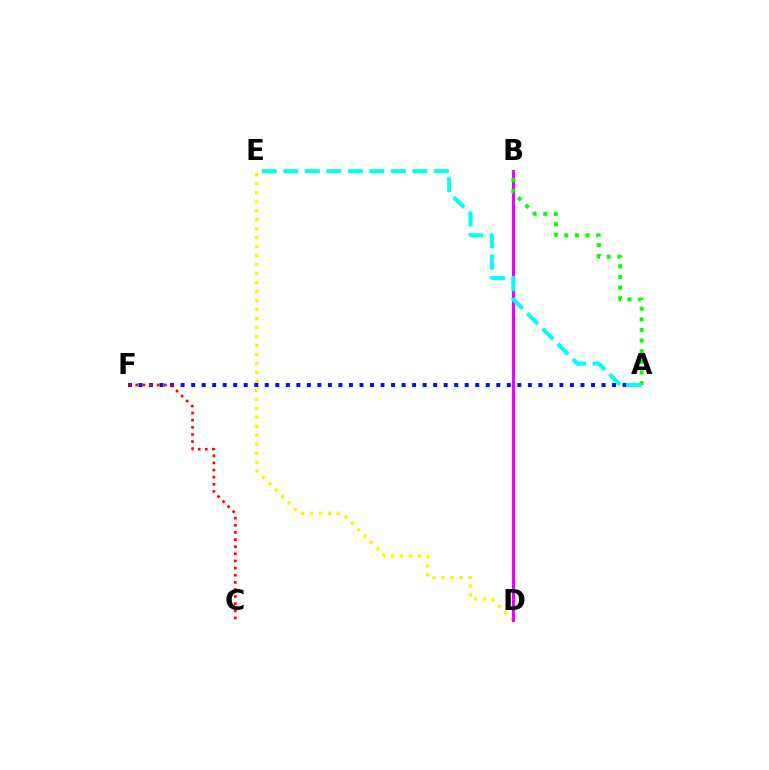{('D', 'E'): [{'color': '#fcf500', 'line_style': 'dotted', 'thickness': 2.44}], ('B', 'D'): [{'color': '#ee00ff', 'line_style': 'solid', 'thickness': 2.25}], ('A', 'F'): [{'color': '#0010ff', 'line_style': 'dotted', 'thickness': 2.86}], ('A', 'B'): [{'color': '#08ff00', 'line_style': 'dotted', 'thickness': 2.89}], ('A', 'E'): [{'color': '#00fff6', 'line_style': 'dashed', 'thickness': 2.92}], ('C', 'F'): [{'color': '#ff0000', 'line_style': 'dotted', 'thickness': 1.94}]}